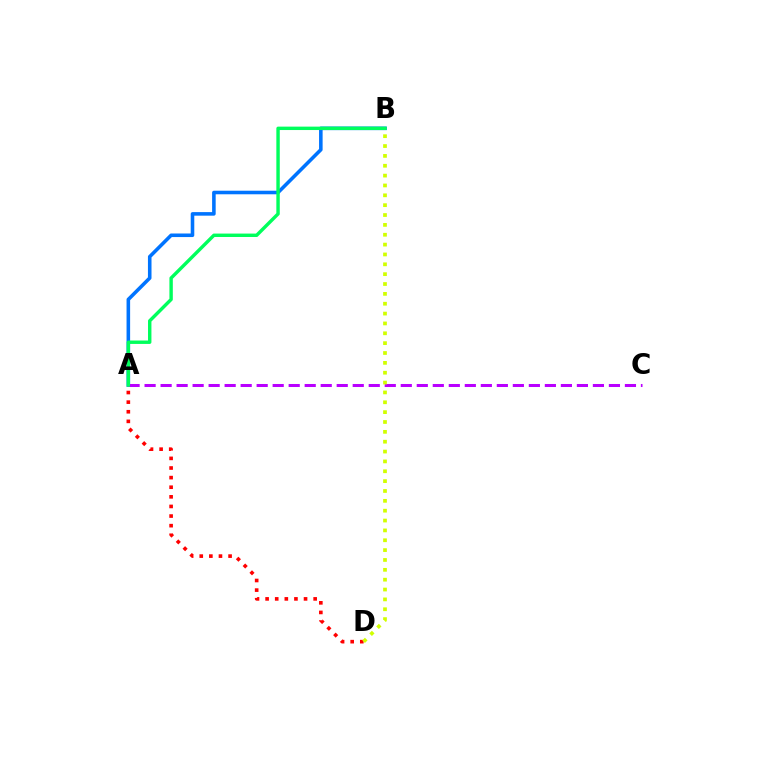{('A', 'D'): [{'color': '#ff0000', 'line_style': 'dotted', 'thickness': 2.61}], ('A', 'B'): [{'color': '#0074ff', 'line_style': 'solid', 'thickness': 2.57}, {'color': '#00ff5c', 'line_style': 'solid', 'thickness': 2.46}], ('A', 'C'): [{'color': '#b900ff', 'line_style': 'dashed', 'thickness': 2.18}], ('B', 'D'): [{'color': '#d1ff00', 'line_style': 'dotted', 'thickness': 2.68}]}